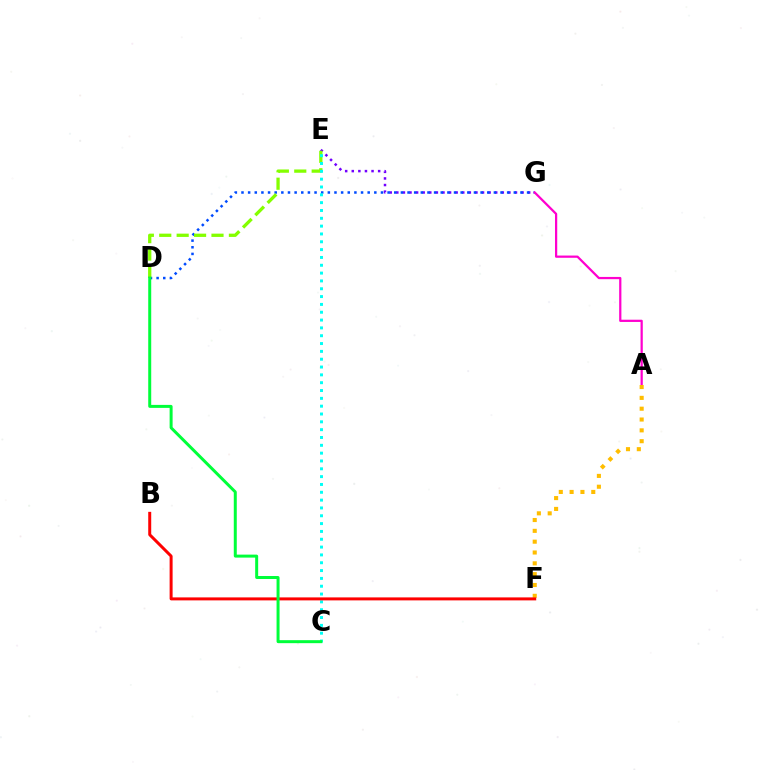{('E', 'G'): [{'color': '#7200ff', 'line_style': 'dotted', 'thickness': 1.79}], ('D', 'G'): [{'color': '#004bff', 'line_style': 'dotted', 'thickness': 1.8}], ('A', 'G'): [{'color': '#ff00cf', 'line_style': 'solid', 'thickness': 1.61}], ('D', 'E'): [{'color': '#84ff00', 'line_style': 'dashed', 'thickness': 2.37}], ('C', 'E'): [{'color': '#00fff6', 'line_style': 'dotted', 'thickness': 2.13}], ('A', 'F'): [{'color': '#ffbd00', 'line_style': 'dotted', 'thickness': 2.94}], ('B', 'F'): [{'color': '#ff0000', 'line_style': 'solid', 'thickness': 2.15}], ('C', 'D'): [{'color': '#00ff39', 'line_style': 'solid', 'thickness': 2.15}]}